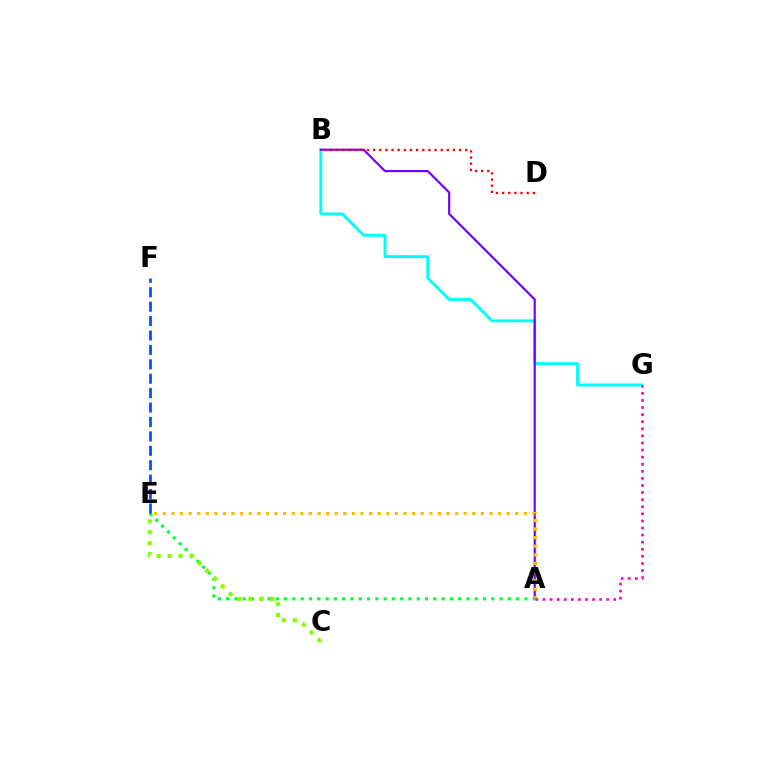{('B', 'G'): [{'color': '#00fff6', 'line_style': 'solid', 'thickness': 2.11}], ('A', 'B'): [{'color': '#7200ff', 'line_style': 'solid', 'thickness': 1.56}], ('A', 'E'): [{'color': '#ffbd00', 'line_style': 'dotted', 'thickness': 2.34}, {'color': '#00ff39', 'line_style': 'dotted', 'thickness': 2.25}], ('C', 'E'): [{'color': '#84ff00', 'line_style': 'dotted', 'thickness': 2.98}], ('A', 'G'): [{'color': '#ff00cf', 'line_style': 'dotted', 'thickness': 1.93}], ('E', 'F'): [{'color': '#004bff', 'line_style': 'dashed', 'thickness': 1.96}], ('B', 'D'): [{'color': '#ff0000', 'line_style': 'dotted', 'thickness': 1.67}]}